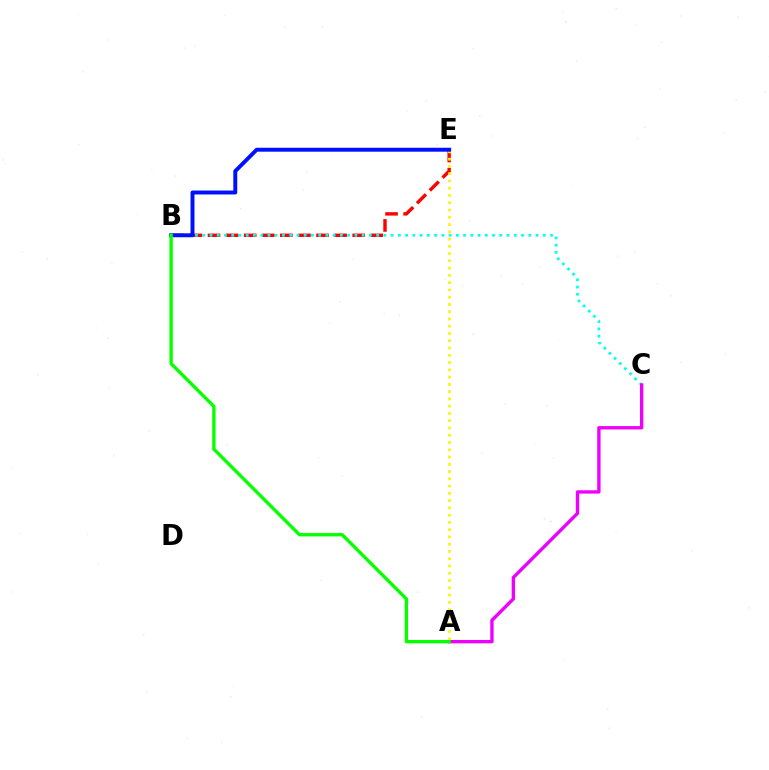{('B', 'E'): [{'color': '#ff0000', 'line_style': 'dashed', 'thickness': 2.46}, {'color': '#0010ff', 'line_style': 'solid', 'thickness': 2.83}], ('B', 'C'): [{'color': '#00fff6', 'line_style': 'dotted', 'thickness': 1.97}], ('A', 'E'): [{'color': '#fcf500', 'line_style': 'dotted', 'thickness': 1.97}], ('A', 'C'): [{'color': '#ee00ff', 'line_style': 'solid', 'thickness': 2.41}], ('A', 'B'): [{'color': '#08ff00', 'line_style': 'solid', 'thickness': 2.42}]}